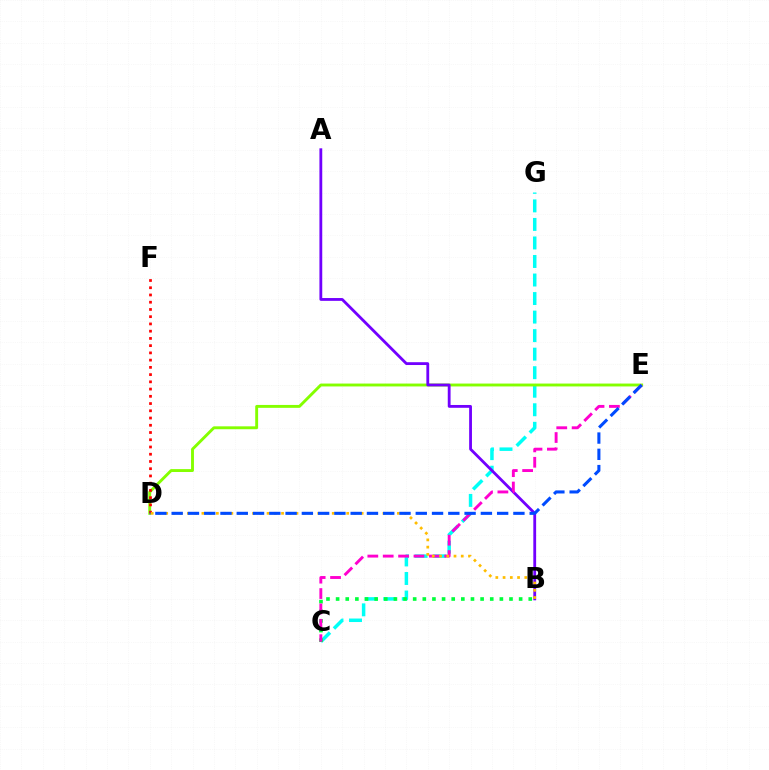{('C', 'G'): [{'color': '#00fff6', 'line_style': 'dashed', 'thickness': 2.52}], ('B', 'C'): [{'color': '#00ff39', 'line_style': 'dotted', 'thickness': 2.62}], ('D', 'E'): [{'color': '#84ff00', 'line_style': 'solid', 'thickness': 2.08}, {'color': '#004bff', 'line_style': 'dashed', 'thickness': 2.21}], ('D', 'F'): [{'color': '#ff0000', 'line_style': 'dotted', 'thickness': 1.97}], ('A', 'B'): [{'color': '#7200ff', 'line_style': 'solid', 'thickness': 2.03}], ('C', 'E'): [{'color': '#ff00cf', 'line_style': 'dashed', 'thickness': 2.09}], ('B', 'D'): [{'color': '#ffbd00', 'line_style': 'dotted', 'thickness': 1.97}]}